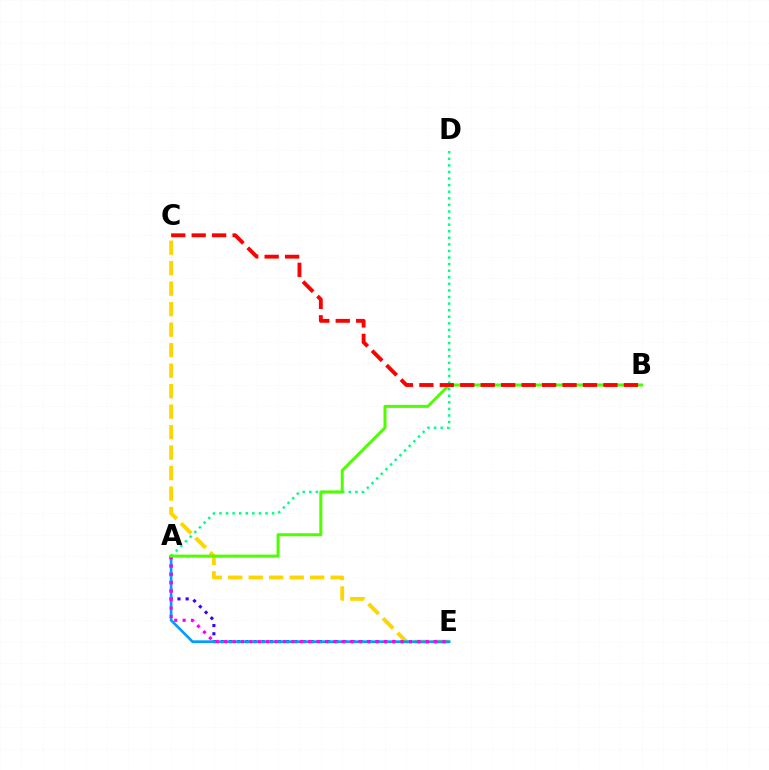{('A', 'D'): [{'color': '#00ff86', 'line_style': 'dotted', 'thickness': 1.79}], ('A', 'E'): [{'color': '#3700ff', 'line_style': 'dotted', 'thickness': 2.22}, {'color': '#009eff', 'line_style': 'solid', 'thickness': 1.91}, {'color': '#ff00ed', 'line_style': 'dotted', 'thickness': 2.28}], ('C', 'E'): [{'color': '#ffd500', 'line_style': 'dashed', 'thickness': 2.78}], ('A', 'B'): [{'color': '#4fff00', 'line_style': 'solid', 'thickness': 2.17}], ('B', 'C'): [{'color': '#ff0000', 'line_style': 'dashed', 'thickness': 2.78}]}